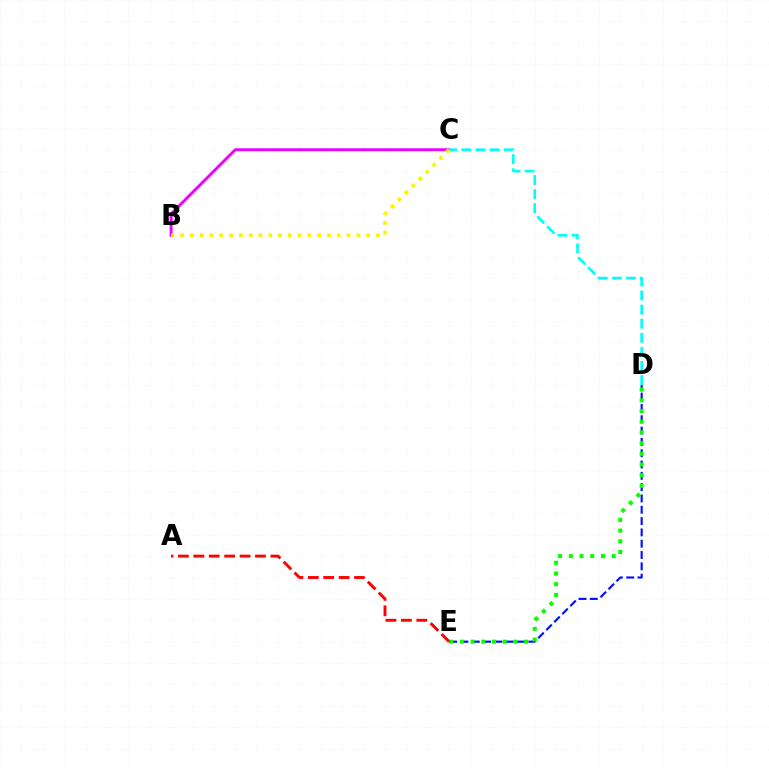{('D', 'E'): [{'color': '#0010ff', 'line_style': 'dashed', 'thickness': 1.54}, {'color': '#08ff00', 'line_style': 'dotted', 'thickness': 2.91}], ('B', 'C'): [{'color': '#ee00ff', 'line_style': 'solid', 'thickness': 2.1}, {'color': '#fcf500', 'line_style': 'dotted', 'thickness': 2.66}], ('C', 'D'): [{'color': '#00fff6', 'line_style': 'dashed', 'thickness': 1.92}], ('A', 'E'): [{'color': '#ff0000', 'line_style': 'dashed', 'thickness': 2.09}]}